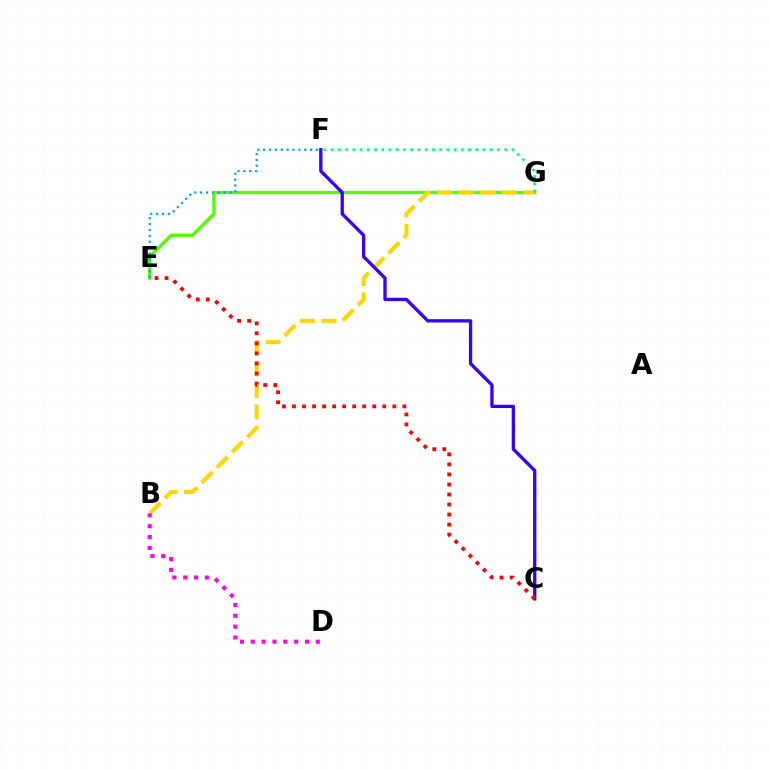{('E', 'G'): [{'color': '#4fff00', 'line_style': 'solid', 'thickness': 2.38}], ('B', 'G'): [{'color': '#ffd500', 'line_style': 'dashed', 'thickness': 2.93}], ('C', 'F'): [{'color': '#3700ff', 'line_style': 'solid', 'thickness': 2.39}], ('E', 'F'): [{'color': '#009eff', 'line_style': 'dotted', 'thickness': 1.6}], ('C', 'E'): [{'color': '#ff0000', 'line_style': 'dotted', 'thickness': 2.73}], ('F', 'G'): [{'color': '#00ff86', 'line_style': 'dotted', 'thickness': 1.97}], ('B', 'D'): [{'color': '#ff00ed', 'line_style': 'dotted', 'thickness': 2.95}]}